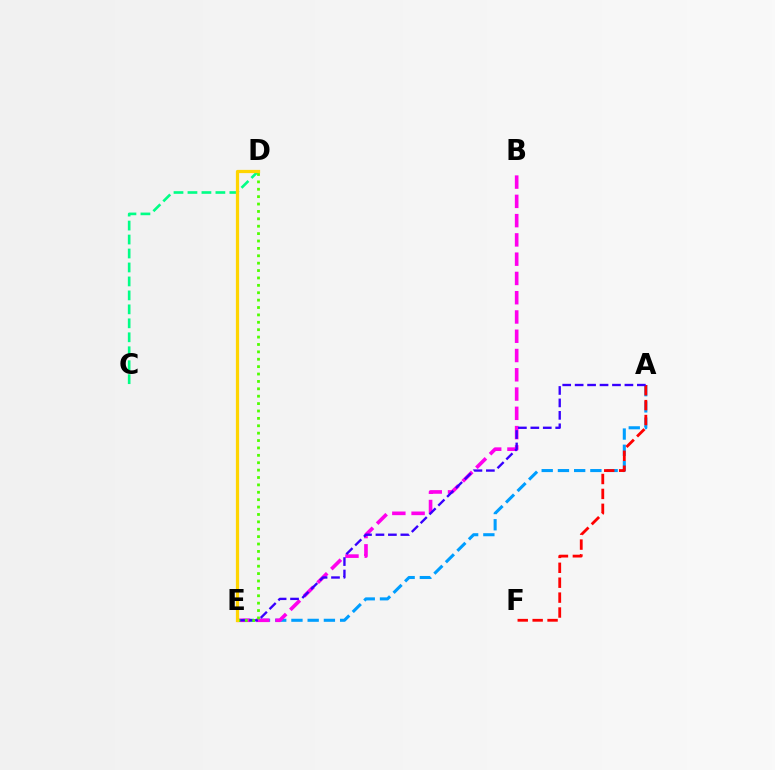{('C', 'D'): [{'color': '#00ff86', 'line_style': 'dashed', 'thickness': 1.9}], ('A', 'E'): [{'color': '#009eff', 'line_style': 'dashed', 'thickness': 2.2}, {'color': '#3700ff', 'line_style': 'dashed', 'thickness': 1.69}], ('B', 'E'): [{'color': '#ff00ed', 'line_style': 'dashed', 'thickness': 2.62}], ('A', 'F'): [{'color': '#ff0000', 'line_style': 'dashed', 'thickness': 2.03}], ('D', 'E'): [{'color': '#4fff00', 'line_style': 'dotted', 'thickness': 2.01}, {'color': '#ffd500', 'line_style': 'solid', 'thickness': 2.33}]}